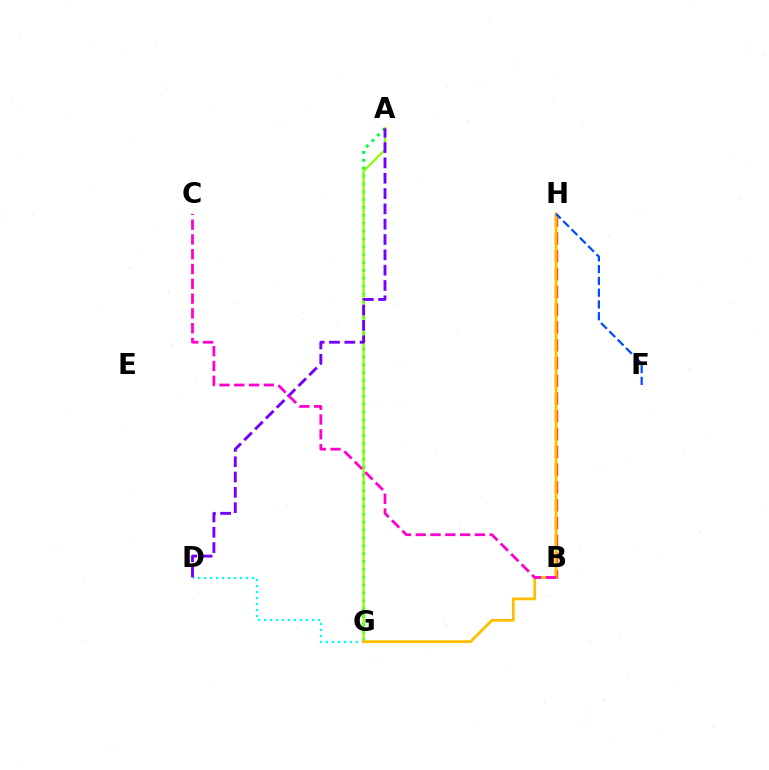{('A', 'G'): [{'color': '#00ff39', 'line_style': 'dotted', 'thickness': 2.14}, {'color': '#84ff00', 'line_style': 'solid', 'thickness': 1.55}], ('B', 'H'): [{'color': '#ff0000', 'line_style': 'dashed', 'thickness': 2.42}], ('D', 'G'): [{'color': '#00fff6', 'line_style': 'dotted', 'thickness': 1.63}], ('G', 'H'): [{'color': '#ffbd00', 'line_style': 'solid', 'thickness': 2.0}], ('A', 'D'): [{'color': '#7200ff', 'line_style': 'dashed', 'thickness': 2.08}], ('B', 'C'): [{'color': '#ff00cf', 'line_style': 'dashed', 'thickness': 2.01}], ('F', 'H'): [{'color': '#004bff', 'line_style': 'dashed', 'thickness': 1.6}]}